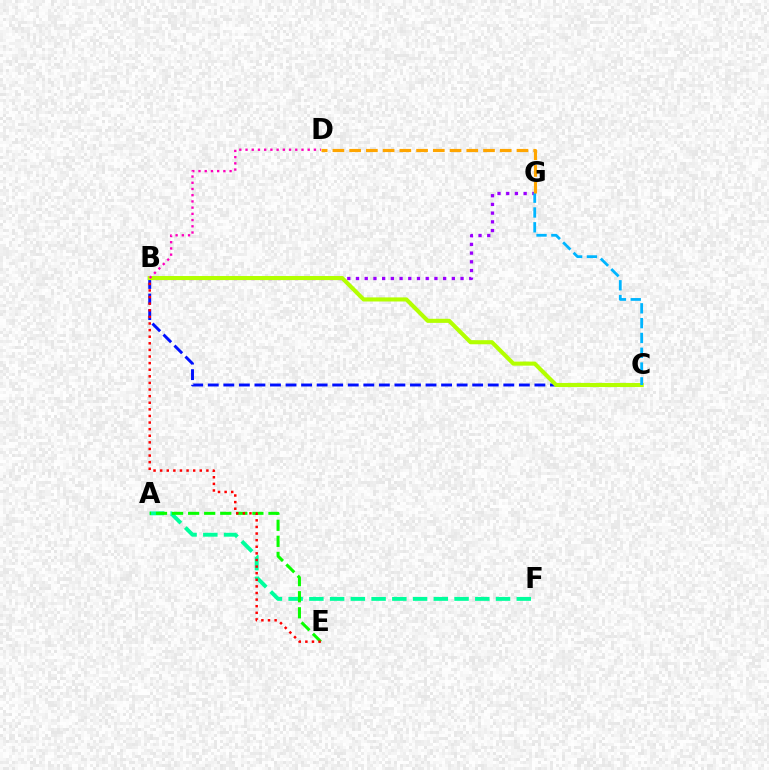{('A', 'F'): [{'color': '#00ff9d', 'line_style': 'dashed', 'thickness': 2.82}], ('B', 'G'): [{'color': '#9b00ff', 'line_style': 'dotted', 'thickness': 2.37}], ('A', 'E'): [{'color': '#08ff00', 'line_style': 'dashed', 'thickness': 2.18}], ('B', 'C'): [{'color': '#0010ff', 'line_style': 'dashed', 'thickness': 2.11}, {'color': '#b3ff00', 'line_style': 'solid', 'thickness': 2.94}], ('B', 'E'): [{'color': '#ff0000', 'line_style': 'dotted', 'thickness': 1.79}], ('C', 'G'): [{'color': '#00b5ff', 'line_style': 'dashed', 'thickness': 2.01}], ('B', 'D'): [{'color': '#ff00bd', 'line_style': 'dotted', 'thickness': 1.69}], ('D', 'G'): [{'color': '#ffa500', 'line_style': 'dashed', 'thickness': 2.27}]}